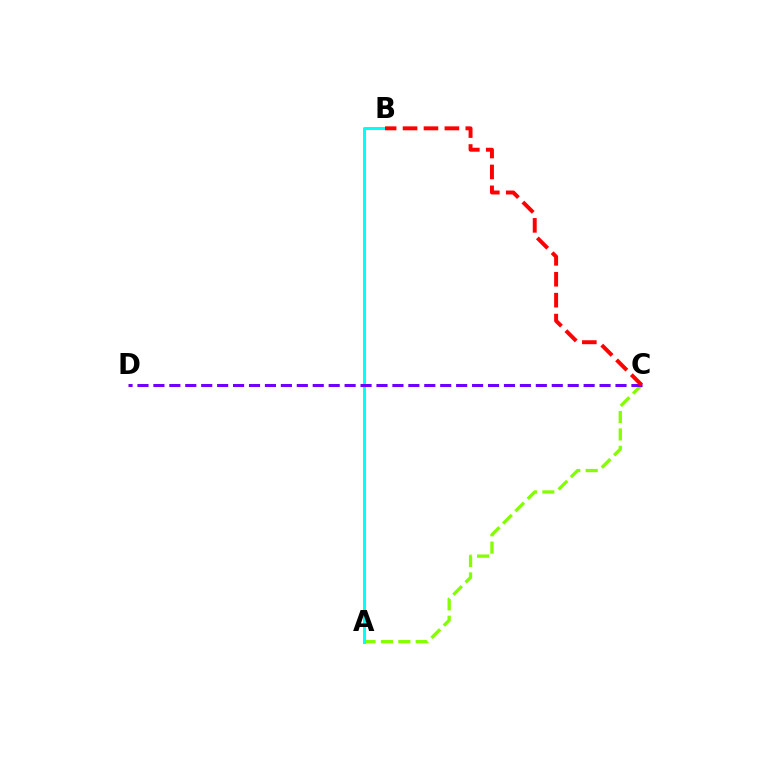{('A', 'C'): [{'color': '#84ff00', 'line_style': 'dashed', 'thickness': 2.36}], ('A', 'B'): [{'color': '#00fff6', 'line_style': 'solid', 'thickness': 2.17}], ('C', 'D'): [{'color': '#7200ff', 'line_style': 'dashed', 'thickness': 2.16}], ('B', 'C'): [{'color': '#ff0000', 'line_style': 'dashed', 'thickness': 2.84}]}